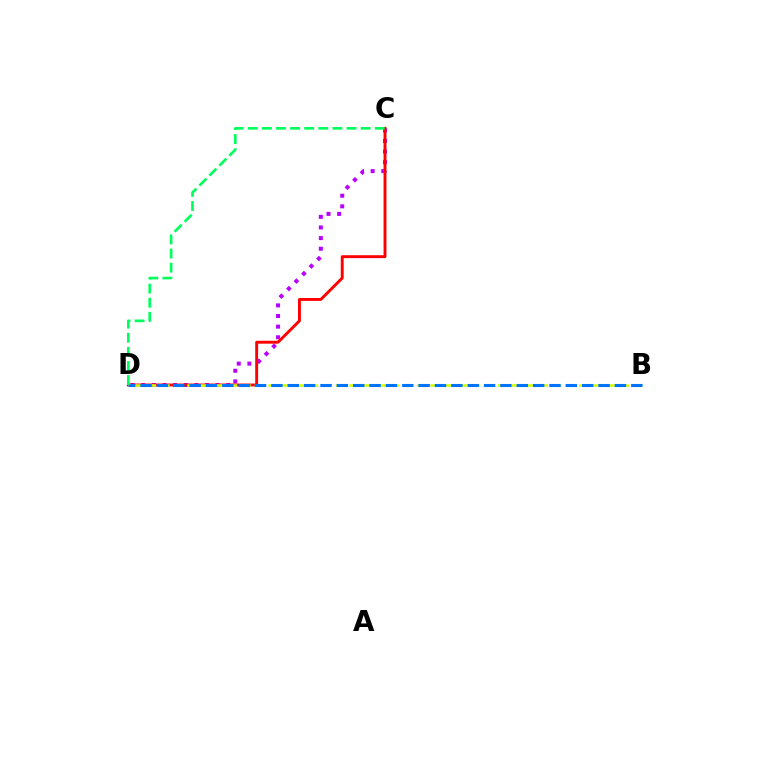{('C', 'D'): [{'color': '#b900ff', 'line_style': 'dotted', 'thickness': 2.89}, {'color': '#ff0000', 'line_style': 'solid', 'thickness': 2.09}, {'color': '#00ff5c', 'line_style': 'dashed', 'thickness': 1.92}], ('B', 'D'): [{'color': '#d1ff00', 'line_style': 'dashed', 'thickness': 1.84}, {'color': '#0074ff', 'line_style': 'dashed', 'thickness': 2.22}]}